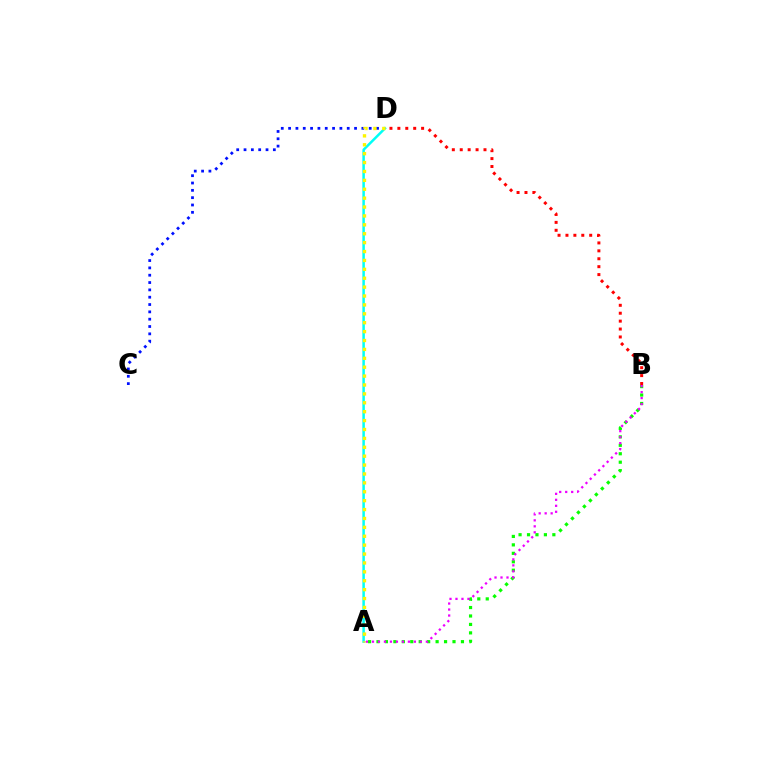{('A', 'B'): [{'color': '#08ff00', 'line_style': 'dotted', 'thickness': 2.29}, {'color': '#ee00ff', 'line_style': 'dotted', 'thickness': 1.63}], ('C', 'D'): [{'color': '#0010ff', 'line_style': 'dotted', 'thickness': 1.99}], ('A', 'D'): [{'color': '#00fff6', 'line_style': 'solid', 'thickness': 1.8}, {'color': '#fcf500', 'line_style': 'dotted', 'thickness': 2.42}], ('B', 'D'): [{'color': '#ff0000', 'line_style': 'dotted', 'thickness': 2.15}]}